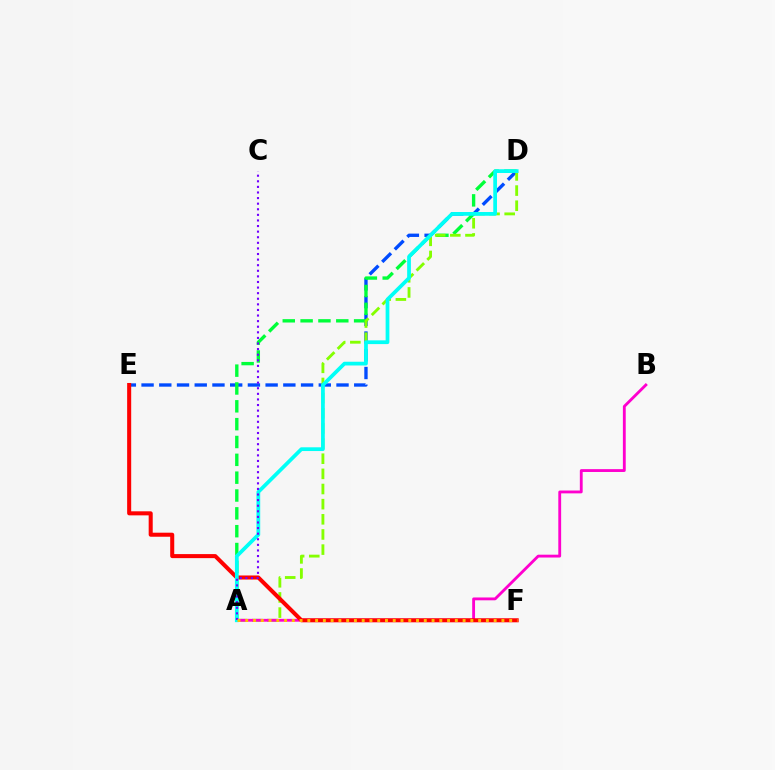{('D', 'E'): [{'color': '#004bff', 'line_style': 'dashed', 'thickness': 2.41}], ('A', 'D'): [{'color': '#00ff39', 'line_style': 'dashed', 'thickness': 2.42}, {'color': '#84ff00', 'line_style': 'dashed', 'thickness': 2.06}, {'color': '#00fff6', 'line_style': 'solid', 'thickness': 2.69}], ('A', 'B'): [{'color': '#ff00cf', 'line_style': 'solid', 'thickness': 2.04}], ('E', 'F'): [{'color': '#ff0000', 'line_style': 'solid', 'thickness': 2.91}], ('A', 'C'): [{'color': '#7200ff', 'line_style': 'dotted', 'thickness': 1.52}], ('A', 'F'): [{'color': '#ffbd00', 'line_style': 'dotted', 'thickness': 2.11}]}